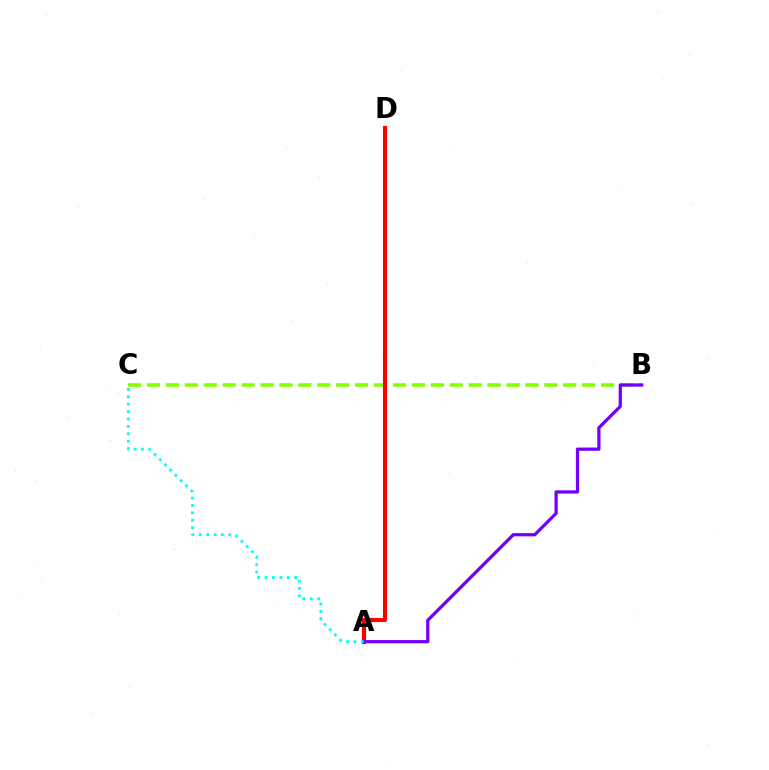{('B', 'C'): [{'color': '#84ff00', 'line_style': 'dashed', 'thickness': 2.57}], ('A', 'D'): [{'color': '#ff0000', 'line_style': 'solid', 'thickness': 2.97}], ('A', 'B'): [{'color': '#7200ff', 'line_style': 'solid', 'thickness': 2.33}], ('A', 'C'): [{'color': '#00fff6', 'line_style': 'dotted', 'thickness': 2.01}]}